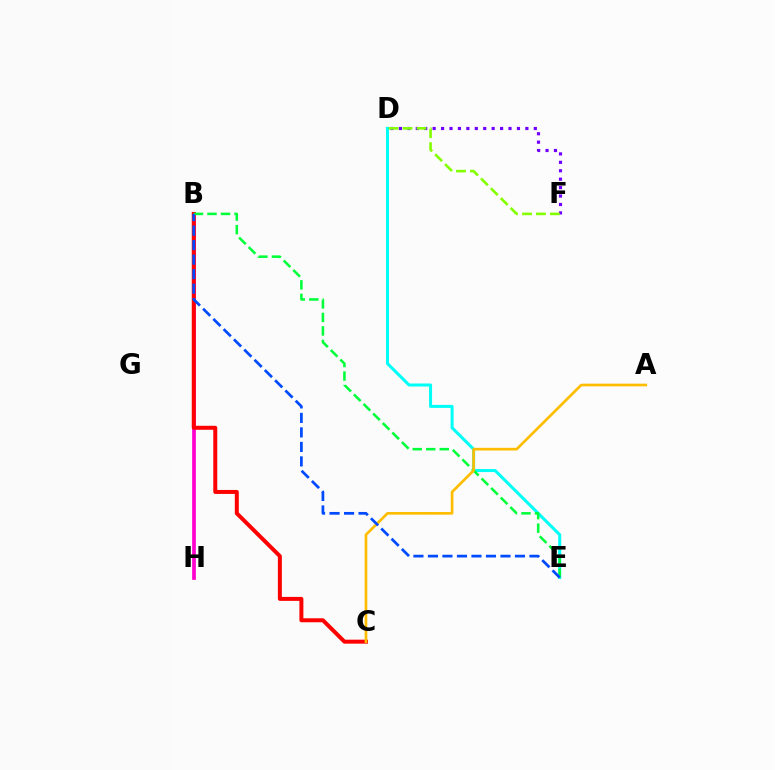{('D', 'E'): [{'color': '#00fff6', 'line_style': 'solid', 'thickness': 2.18}], ('B', 'H'): [{'color': '#ff00cf', 'line_style': 'solid', 'thickness': 2.68}], ('B', 'C'): [{'color': '#ff0000', 'line_style': 'solid', 'thickness': 2.87}], ('B', 'E'): [{'color': '#00ff39', 'line_style': 'dashed', 'thickness': 1.84}, {'color': '#004bff', 'line_style': 'dashed', 'thickness': 1.97}], ('A', 'C'): [{'color': '#ffbd00', 'line_style': 'solid', 'thickness': 1.93}], ('D', 'F'): [{'color': '#7200ff', 'line_style': 'dotted', 'thickness': 2.29}, {'color': '#84ff00', 'line_style': 'dashed', 'thickness': 1.89}]}